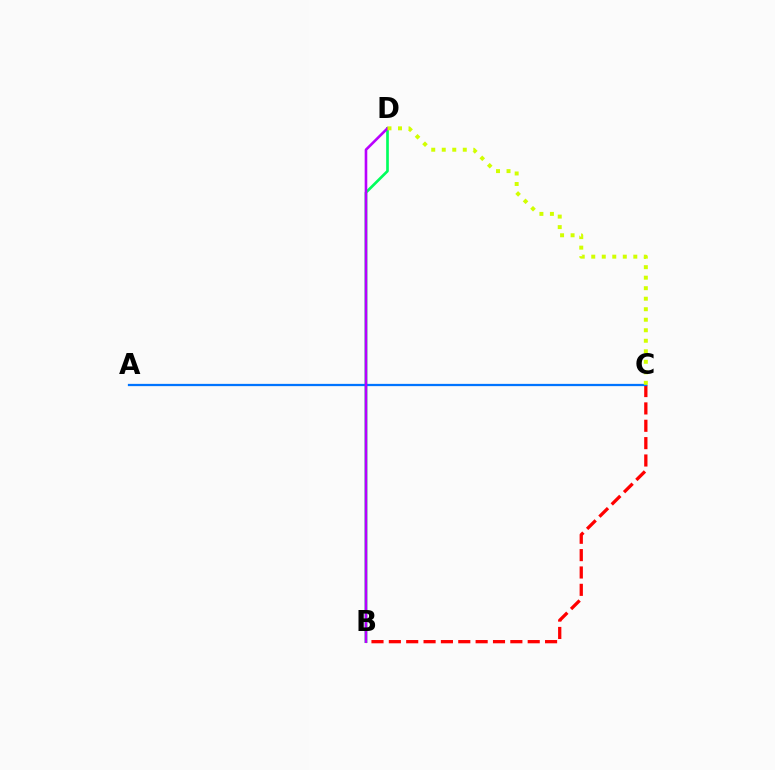{('B', 'C'): [{'color': '#ff0000', 'line_style': 'dashed', 'thickness': 2.36}], ('B', 'D'): [{'color': '#00ff5c', 'line_style': 'solid', 'thickness': 1.93}, {'color': '#b900ff', 'line_style': 'solid', 'thickness': 1.88}], ('A', 'C'): [{'color': '#0074ff', 'line_style': 'solid', 'thickness': 1.62}], ('C', 'D'): [{'color': '#d1ff00', 'line_style': 'dotted', 'thickness': 2.86}]}